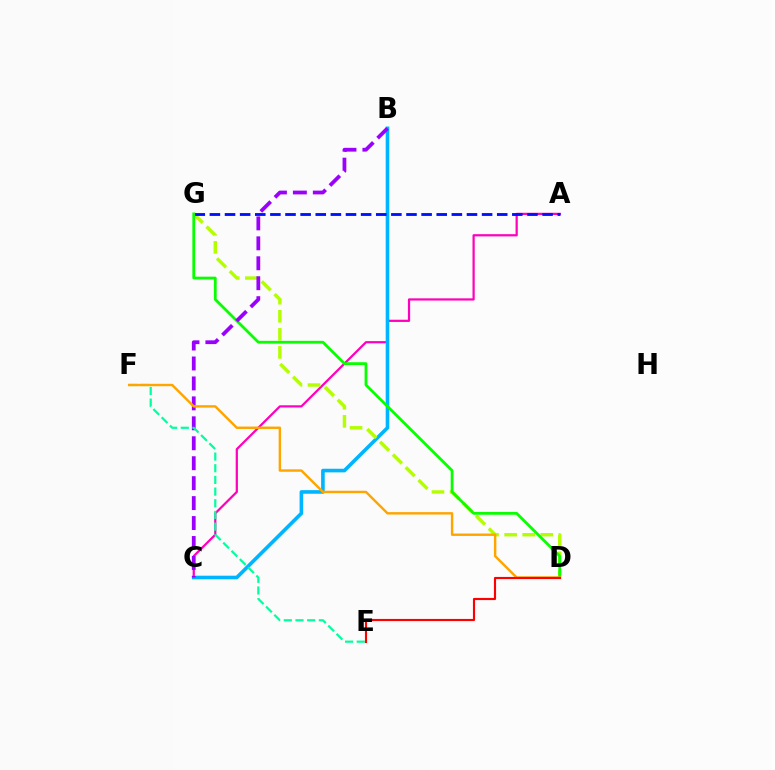{('A', 'C'): [{'color': '#ff00bd', 'line_style': 'solid', 'thickness': 1.6}], ('B', 'C'): [{'color': '#00b5ff', 'line_style': 'solid', 'thickness': 2.61}, {'color': '#9b00ff', 'line_style': 'dashed', 'thickness': 2.71}], ('D', 'G'): [{'color': '#b3ff00', 'line_style': 'dashed', 'thickness': 2.45}, {'color': '#08ff00', 'line_style': 'solid', 'thickness': 2.0}], ('A', 'G'): [{'color': '#0010ff', 'line_style': 'dashed', 'thickness': 2.05}], ('E', 'F'): [{'color': '#00ff9d', 'line_style': 'dashed', 'thickness': 1.59}], ('D', 'F'): [{'color': '#ffa500', 'line_style': 'solid', 'thickness': 1.74}], ('D', 'E'): [{'color': '#ff0000', 'line_style': 'solid', 'thickness': 1.54}]}